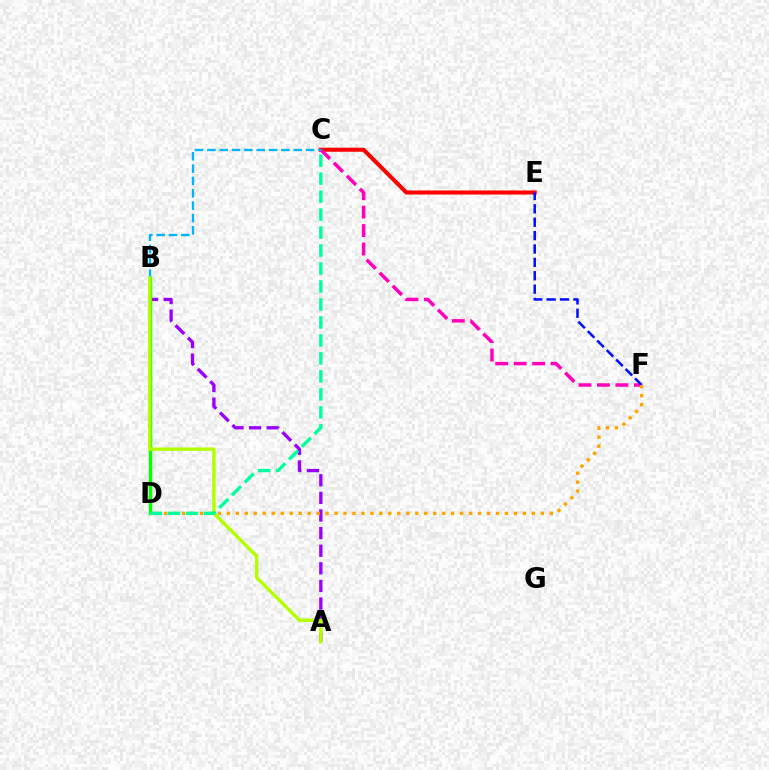{('A', 'B'): [{'color': '#9b00ff', 'line_style': 'dashed', 'thickness': 2.39}, {'color': '#b3ff00', 'line_style': 'solid', 'thickness': 2.46}], ('C', 'E'): [{'color': '#ff0000', 'line_style': 'solid', 'thickness': 2.92}], ('C', 'F'): [{'color': '#ff00bd', 'line_style': 'dashed', 'thickness': 2.5}], ('E', 'F'): [{'color': '#0010ff', 'line_style': 'dashed', 'thickness': 1.82}], ('D', 'F'): [{'color': '#ffa500', 'line_style': 'dotted', 'thickness': 2.44}], ('B', 'D'): [{'color': '#08ff00', 'line_style': 'solid', 'thickness': 2.52}], ('B', 'C'): [{'color': '#00b5ff', 'line_style': 'dashed', 'thickness': 1.68}], ('C', 'D'): [{'color': '#00ff9d', 'line_style': 'dashed', 'thickness': 2.44}]}